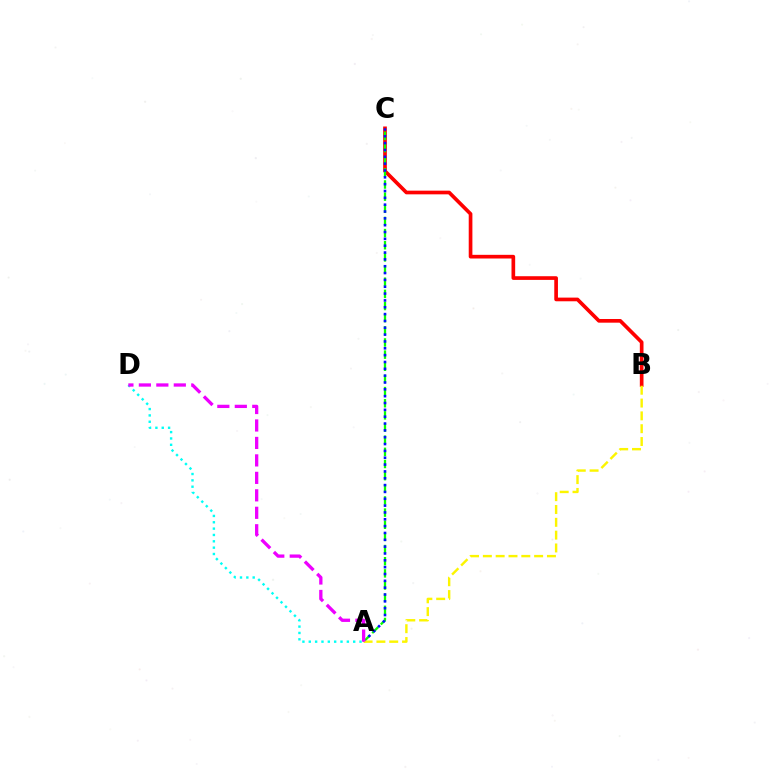{('B', 'C'): [{'color': '#ff0000', 'line_style': 'solid', 'thickness': 2.65}], ('A', 'C'): [{'color': '#08ff00', 'line_style': 'dashed', 'thickness': 1.65}, {'color': '#0010ff', 'line_style': 'dotted', 'thickness': 1.86}], ('A', 'B'): [{'color': '#fcf500', 'line_style': 'dashed', 'thickness': 1.74}], ('A', 'D'): [{'color': '#00fff6', 'line_style': 'dotted', 'thickness': 1.72}, {'color': '#ee00ff', 'line_style': 'dashed', 'thickness': 2.37}]}